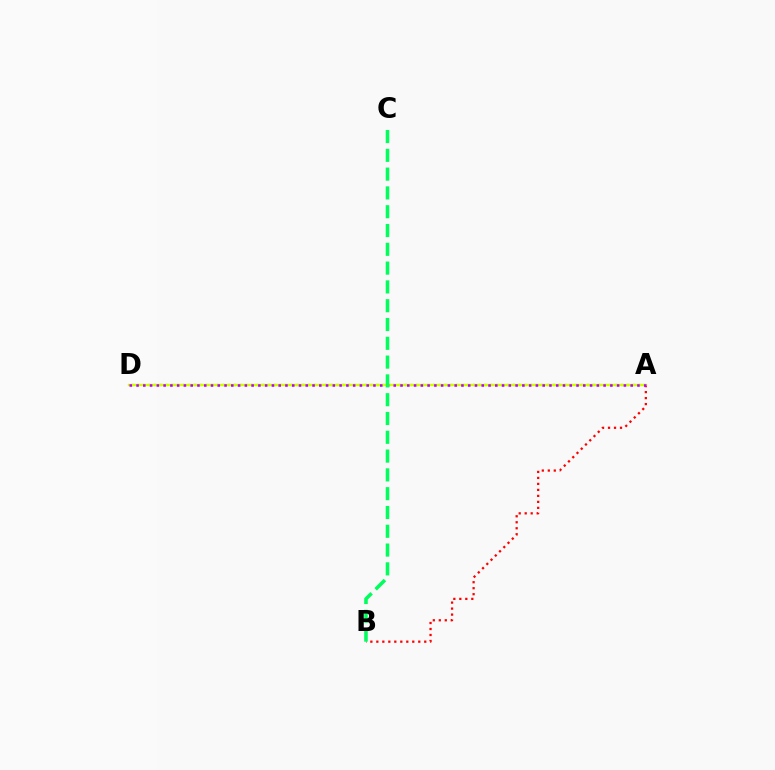{('A', 'D'): [{'color': '#0074ff', 'line_style': 'dotted', 'thickness': 1.55}, {'color': '#d1ff00', 'line_style': 'solid', 'thickness': 1.66}, {'color': '#b900ff', 'line_style': 'dotted', 'thickness': 1.84}], ('A', 'B'): [{'color': '#ff0000', 'line_style': 'dotted', 'thickness': 1.63}], ('B', 'C'): [{'color': '#00ff5c', 'line_style': 'dashed', 'thickness': 2.55}]}